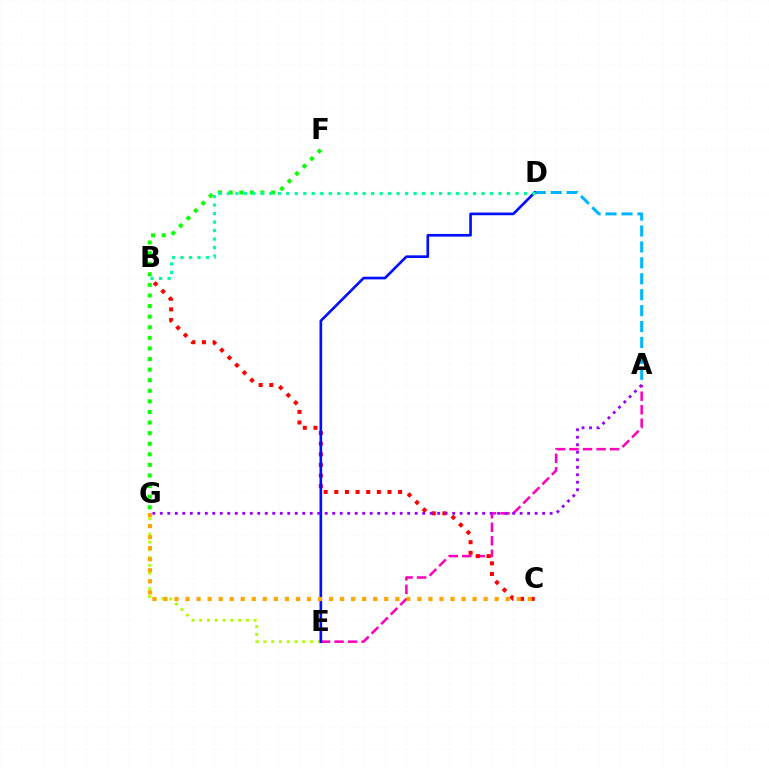{('A', 'E'): [{'color': '#ff00bd', 'line_style': 'dashed', 'thickness': 1.84}], ('E', 'G'): [{'color': '#b3ff00', 'line_style': 'dotted', 'thickness': 2.11}], ('B', 'C'): [{'color': '#ff0000', 'line_style': 'dotted', 'thickness': 2.89}], ('F', 'G'): [{'color': '#08ff00', 'line_style': 'dotted', 'thickness': 2.88}], ('A', 'D'): [{'color': '#00b5ff', 'line_style': 'dashed', 'thickness': 2.16}], ('D', 'E'): [{'color': '#0010ff', 'line_style': 'solid', 'thickness': 1.92}], ('A', 'G'): [{'color': '#9b00ff', 'line_style': 'dotted', 'thickness': 2.04}], ('C', 'G'): [{'color': '#ffa500', 'line_style': 'dotted', 'thickness': 3.0}], ('B', 'D'): [{'color': '#00ff9d', 'line_style': 'dotted', 'thickness': 2.31}]}